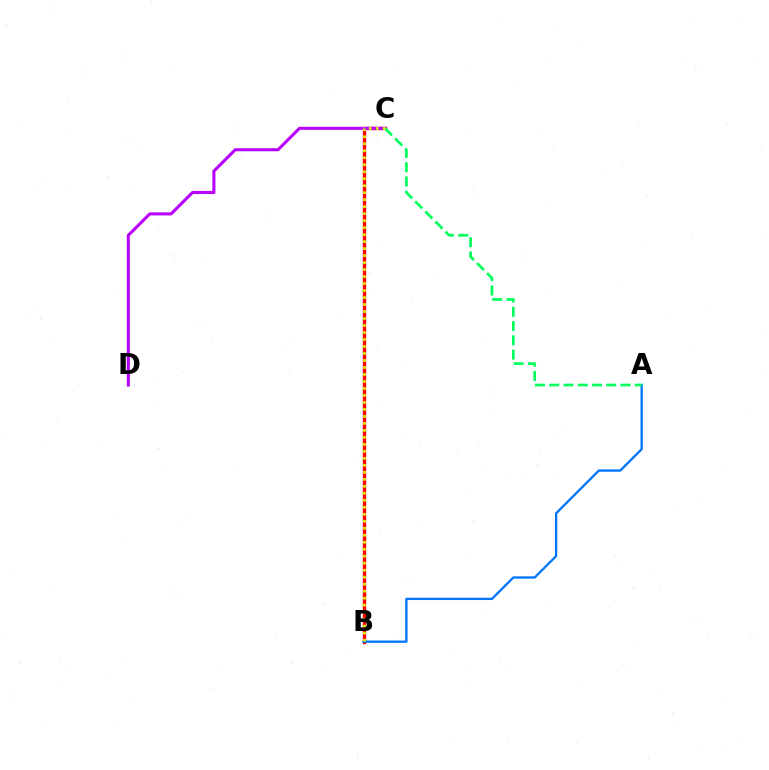{('B', 'C'): [{'color': '#ff0000', 'line_style': 'solid', 'thickness': 2.41}, {'color': '#d1ff00', 'line_style': 'dotted', 'thickness': 1.9}], ('C', 'D'): [{'color': '#b900ff', 'line_style': 'solid', 'thickness': 2.2}], ('A', 'B'): [{'color': '#0074ff', 'line_style': 'solid', 'thickness': 1.65}], ('A', 'C'): [{'color': '#00ff5c', 'line_style': 'dashed', 'thickness': 1.94}]}